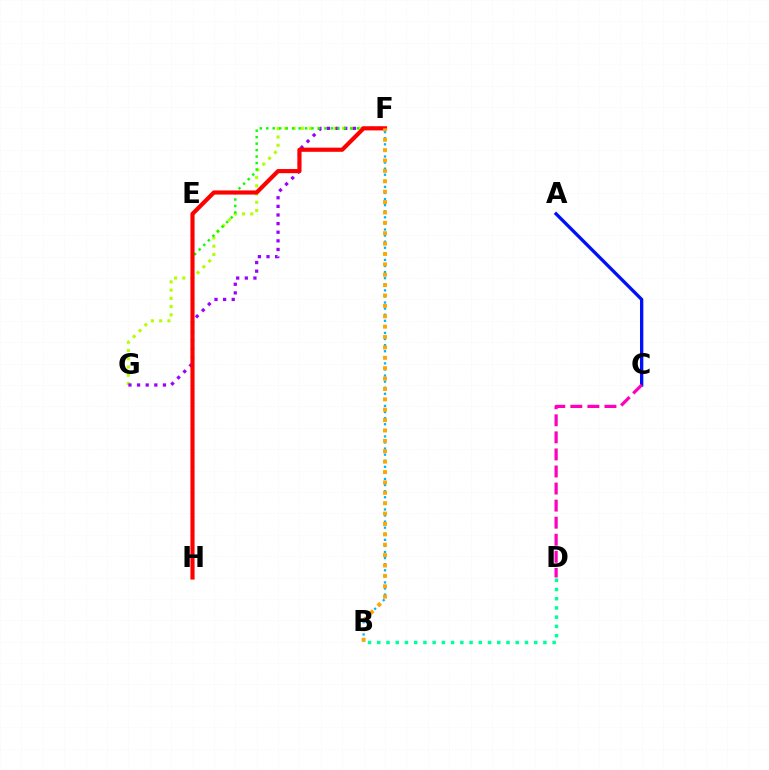{('B', 'F'): [{'color': '#00b5ff', 'line_style': 'dotted', 'thickness': 1.65}, {'color': '#ffa500', 'line_style': 'dotted', 'thickness': 2.82}], ('F', 'G'): [{'color': '#b3ff00', 'line_style': 'dotted', 'thickness': 2.24}, {'color': '#9b00ff', 'line_style': 'dotted', 'thickness': 2.34}], ('A', 'C'): [{'color': '#0010ff', 'line_style': 'solid', 'thickness': 2.39}], ('B', 'D'): [{'color': '#00ff9d', 'line_style': 'dotted', 'thickness': 2.51}], ('F', 'H'): [{'color': '#08ff00', 'line_style': 'dotted', 'thickness': 1.76}, {'color': '#ff0000', 'line_style': 'solid', 'thickness': 2.99}], ('C', 'D'): [{'color': '#ff00bd', 'line_style': 'dashed', 'thickness': 2.32}]}